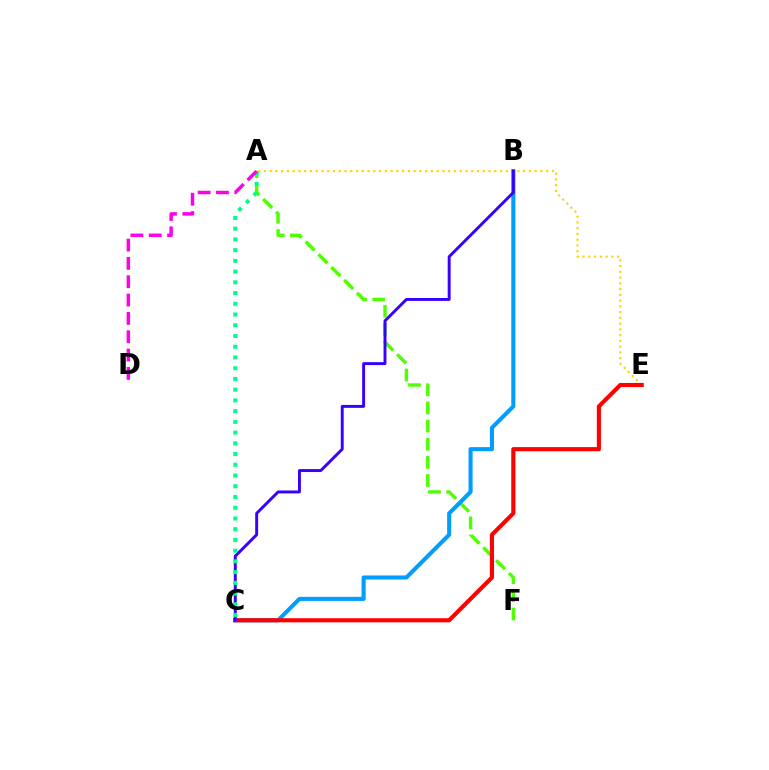{('A', 'E'): [{'color': '#ffd500', 'line_style': 'dotted', 'thickness': 1.57}], ('A', 'F'): [{'color': '#4fff00', 'line_style': 'dashed', 'thickness': 2.46}], ('B', 'C'): [{'color': '#009eff', 'line_style': 'solid', 'thickness': 2.94}, {'color': '#3700ff', 'line_style': 'solid', 'thickness': 2.11}], ('C', 'E'): [{'color': '#ff0000', 'line_style': 'solid', 'thickness': 2.98}], ('A', 'C'): [{'color': '#00ff86', 'line_style': 'dotted', 'thickness': 2.92}], ('A', 'D'): [{'color': '#ff00ed', 'line_style': 'dashed', 'thickness': 2.49}]}